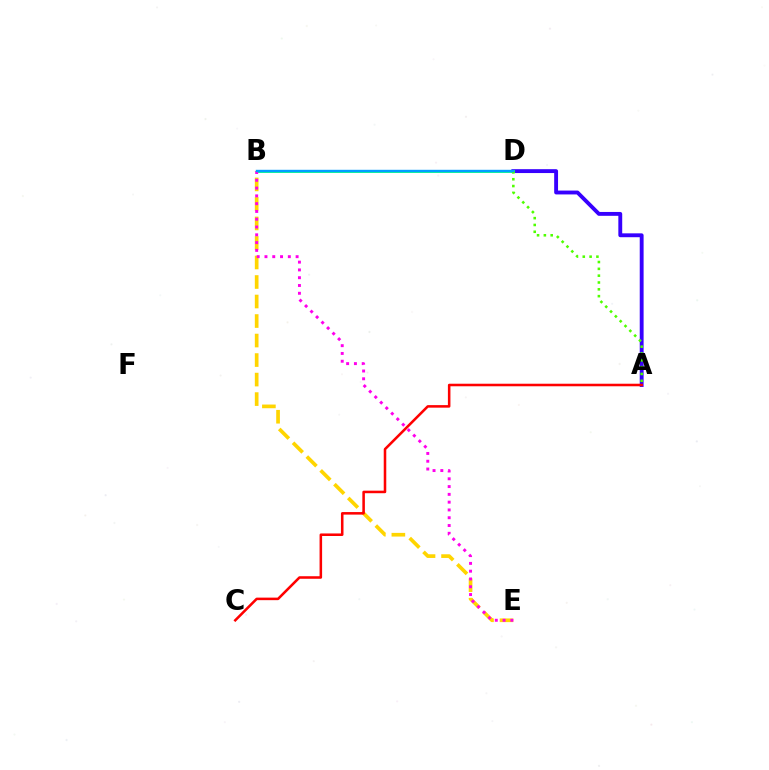{('A', 'D'): [{'color': '#3700ff', 'line_style': 'solid', 'thickness': 2.78}, {'color': '#4fff00', 'line_style': 'dotted', 'thickness': 1.85}], ('B', 'E'): [{'color': '#ffd500', 'line_style': 'dashed', 'thickness': 2.65}, {'color': '#ff00ed', 'line_style': 'dotted', 'thickness': 2.12}], ('B', 'D'): [{'color': '#00ff86', 'line_style': 'solid', 'thickness': 2.03}, {'color': '#009eff', 'line_style': 'solid', 'thickness': 1.72}], ('A', 'C'): [{'color': '#ff0000', 'line_style': 'solid', 'thickness': 1.83}]}